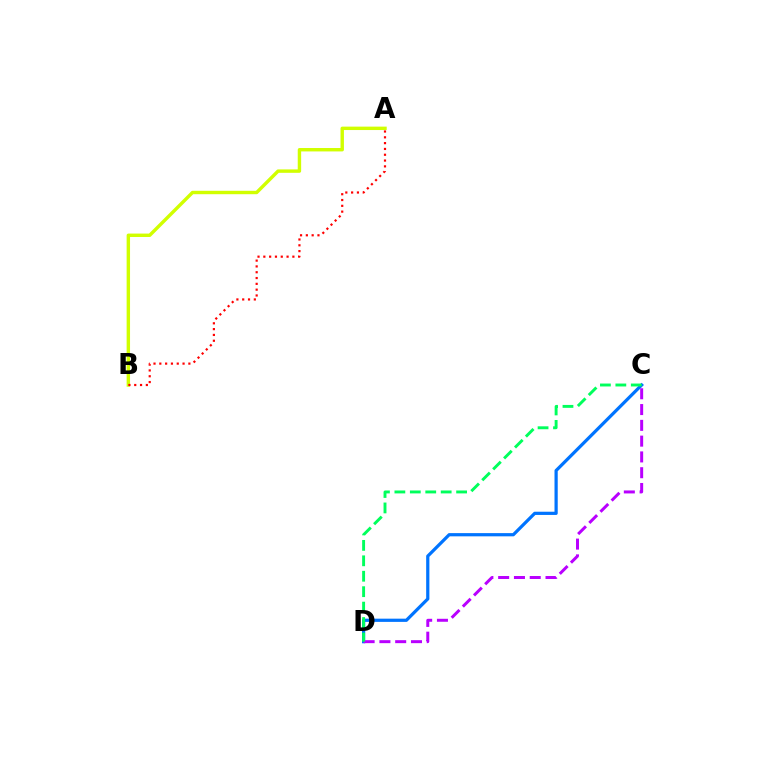{('C', 'D'): [{'color': '#0074ff', 'line_style': 'solid', 'thickness': 2.32}, {'color': '#b900ff', 'line_style': 'dashed', 'thickness': 2.14}, {'color': '#00ff5c', 'line_style': 'dashed', 'thickness': 2.1}], ('A', 'B'): [{'color': '#d1ff00', 'line_style': 'solid', 'thickness': 2.46}, {'color': '#ff0000', 'line_style': 'dotted', 'thickness': 1.58}]}